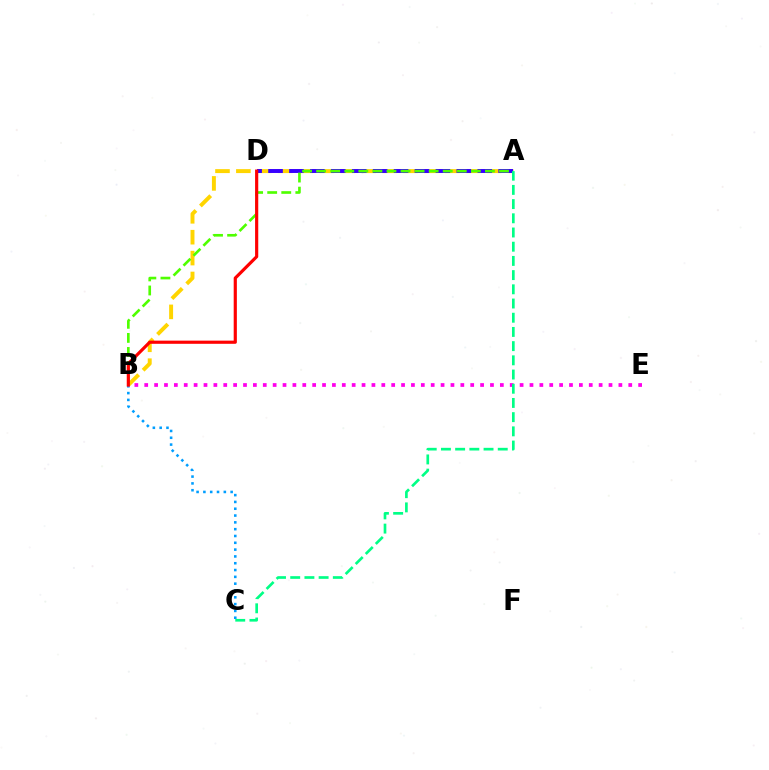{('A', 'B'): [{'color': '#ffd500', 'line_style': 'dashed', 'thickness': 2.84}, {'color': '#4fff00', 'line_style': 'dashed', 'thickness': 1.91}], ('B', 'C'): [{'color': '#009eff', 'line_style': 'dotted', 'thickness': 1.85}], ('A', 'D'): [{'color': '#3700ff', 'line_style': 'dashed', 'thickness': 2.84}], ('B', 'E'): [{'color': '#ff00ed', 'line_style': 'dotted', 'thickness': 2.68}], ('A', 'C'): [{'color': '#00ff86', 'line_style': 'dashed', 'thickness': 1.93}], ('B', 'D'): [{'color': '#ff0000', 'line_style': 'solid', 'thickness': 2.28}]}